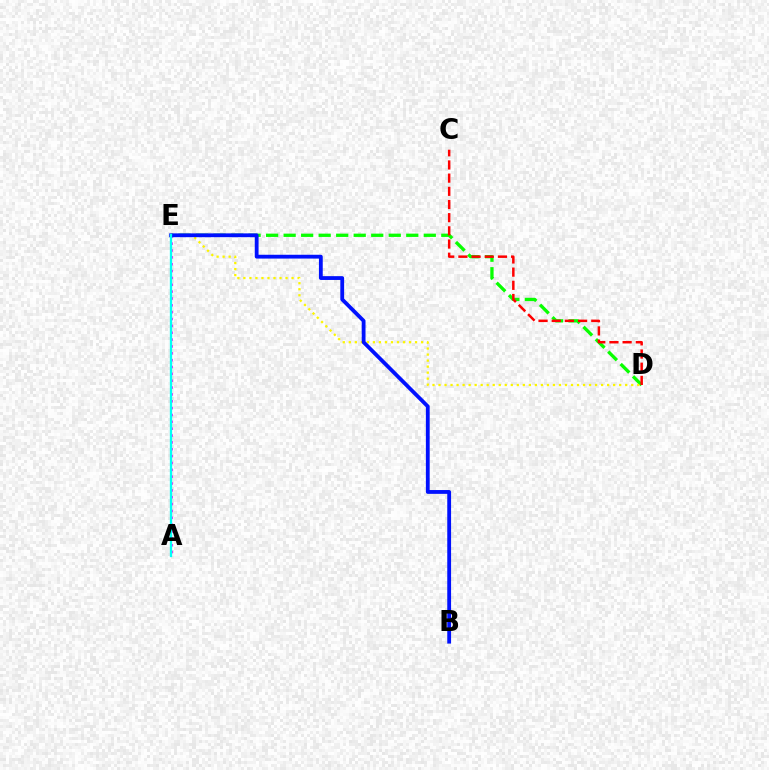{('D', 'E'): [{'color': '#08ff00', 'line_style': 'dashed', 'thickness': 2.38}, {'color': '#fcf500', 'line_style': 'dotted', 'thickness': 1.64}], ('C', 'D'): [{'color': '#ff0000', 'line_style': 'dashed', 'thickness': 1.79}], ('A', 'E'): [{'color': '#ee00ff', 'line_style': 'dotted', 'thickness': 1.86}, {'color': '#00fff6', 'line_style': 'solid', 'thickness': 1.65}], ('B', 'E'): [{'color': '#0010ff', 'line_style': 'solid', 'thickness': 2.74}]}